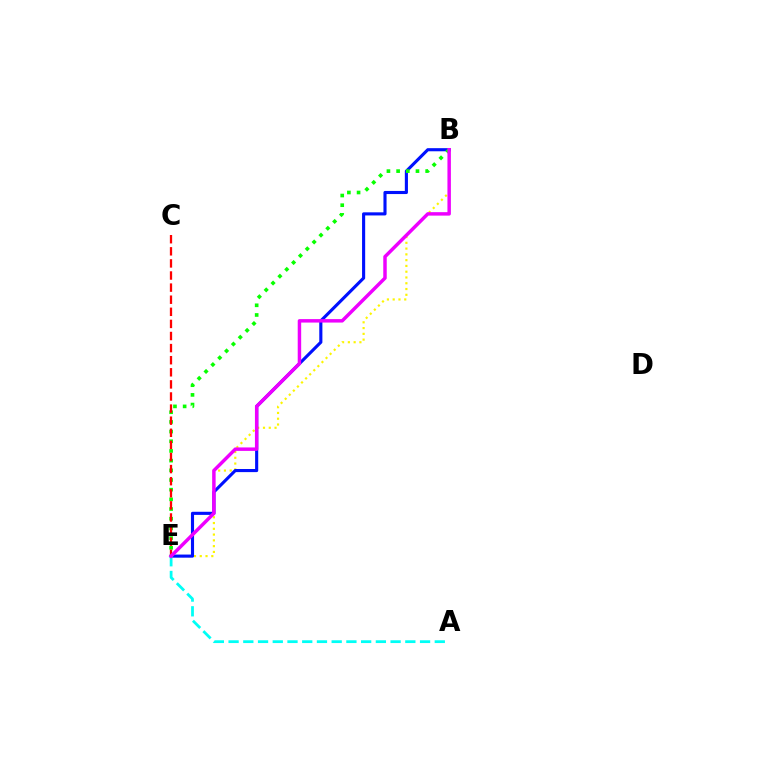{('B', 'E'): [{'color': '#fcf500', 'line_style': 'dotted', 'thickness': 1.57}, {'color': '#0010ff', 'line_style': 'solid', 'thickness': 2.24}, {'color': '#08ff00', 'line_style': 'dotted', 'thickness': 2.63}, {'color': '#ee00ff', 'line_style': 'solid', 'thickness': 2.49}], ('A', 'E'): [{'color': '#00fff6', 'line_style': 'dashed', 'thickness': 2.0}], ('C', 'E'): [{'color': '#ff0000', 'line_style': 'dashed', 'thickness': 1.64}]}